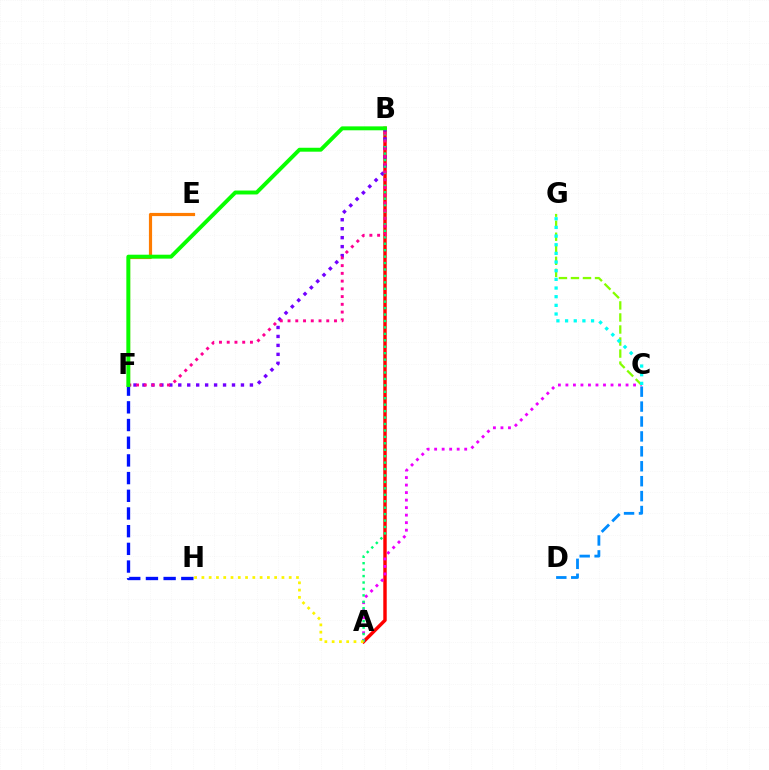{('A', 'B'): [{'color': '#ff0000', 'line_style': 'solid', 'thickness': 2.47}, {'color': '#00ff74', 'line_style': 'dotted', 'thickness': 1.75}], ('B', 'F'): [{'color': '#7200ff', 'line_style': 'dotted', 'thickness': 2.43}, {'color': '#ff0094', 'line_style': 'dotted', 'thickness': 2.1}, {'color': '#08ff00', 'line_style': 'solid', 'thickness': 2.82}], ('C', 'D'): [{'color': '#008cff', 'line_style': 'dashed', 'thickness': 2.03}], ('C', 'G'): [{'color': '#84ff00', 'line_style': 'dashed', 'thickness': 1.63}, {'color': '#00fff6', 'line_style': 'dotted', 'thickness': 2.35}], ('A', 'C'): [{'color': '#ee00ff', 'line_style': 'dotted', 'thickness': 2.04}], ('E', 'F'): [{'color': '#ff7c00', 'line_style': 'solid', 'thickness': 2.29}], ('F', 'H'): [{'color': '#0010ff', 'line_style': 'dashed', 'thickness': 2.4}], ('A', 'H'): [{'color': '#fcf500', 'line_style': 'dotted', 'thickness': 1.98}]}